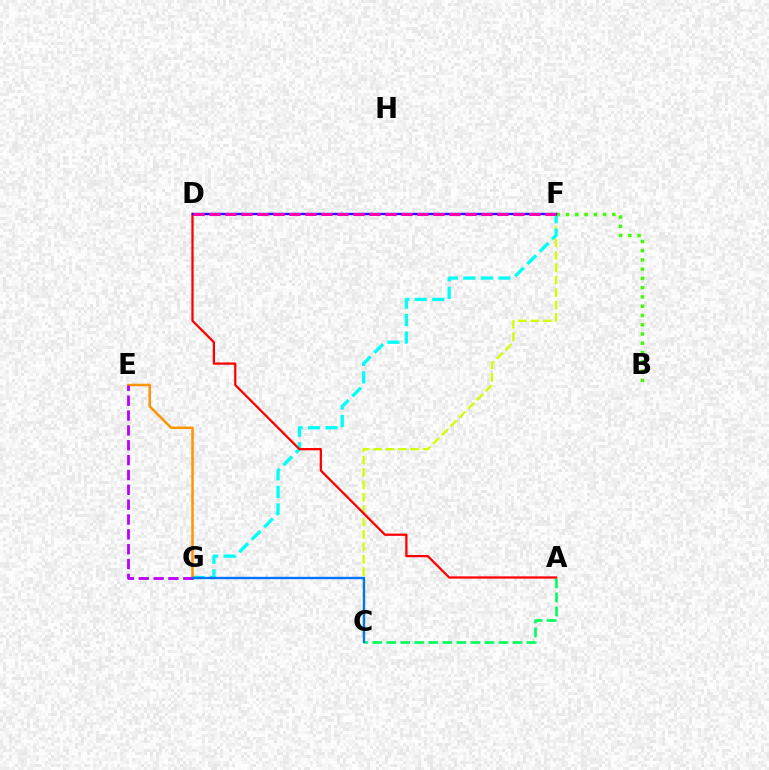{('B', 'F'): [{'color': '#3dff00', 'line_style': 'dotted', 'thickness': 2.52}], ('C', 'F'): [{'color': '#d1ff00', 'line_style': 'dashed', 'thickness': 1.68}], ('A', 'C'): [{'color': '#00ff5c', 'line_style': 'dashed', 'thickness': 1.9}], ('F', 'G'): [{'color': '#00fff6', 'line_style': 'dashed', 'thickness': 2.38}], ('A', 'D'): [{'color': '#ff0000', 'line_style': 'solid', 'thickness': 1.63}], ('D', 'F'): [{'color': '#2500ff', 'line_style': 'solid', 'thickness': 1.72}, {'color': '#ff00ac', 'line_style': 'dashed', 'thickness': 2.17}], ('E', 'G'): [{'color': '#ff9400', 'line_style': 'solid', 'thickness': 1.79}, {'color': '#b900ff', 'line_style': 'dashed', 'thickness': 2.02}], ('C', 'G'): [{'color': '#0074ff', 'line_style': 'solid', 'thickness': 1.72}]}